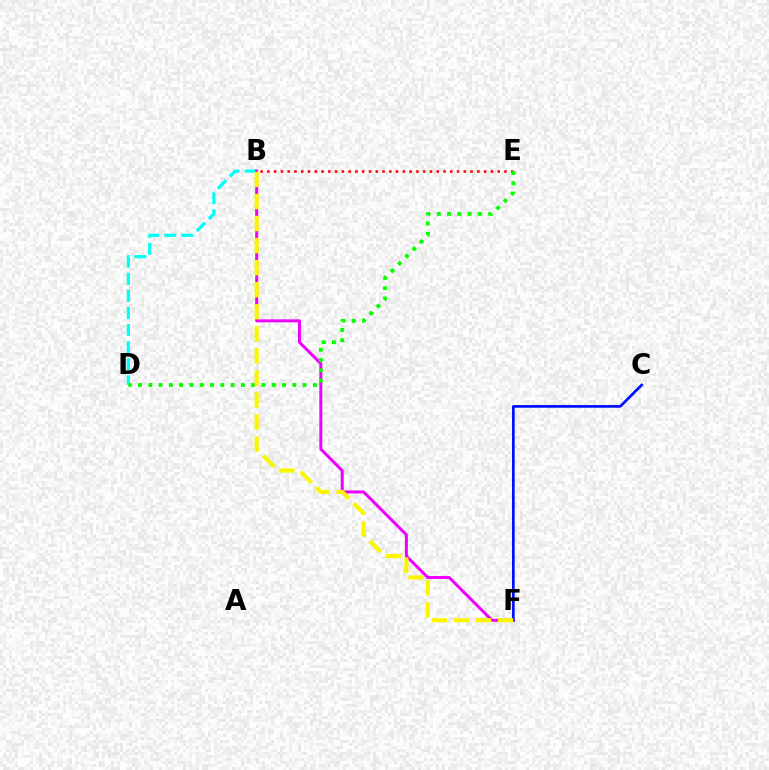{('B', 'D'): [{'color': '#00fff6', 'line_style': 'dashed', 'thickness': 2.32}], ('B', 'F'): [{'color': '#ee00ff', 'line_style': 'solid', 'thickness': 2.14}, {'color': '#fcf500', 'line_style': 'dashed', 'thickness': 3.0}], ('B', 'E'): [{'color': '#ff0000', 'line_style': 'dotted', 'thickness': 1.84}], ('D', 'E'): [{'color': '#08ff00', 'line_style': 'dotted', 'thickness': 2.8}], ('C', 'F'): [{'color': '#0010ff', 'line_style': 'solid', 'thickness': 1.95}]}